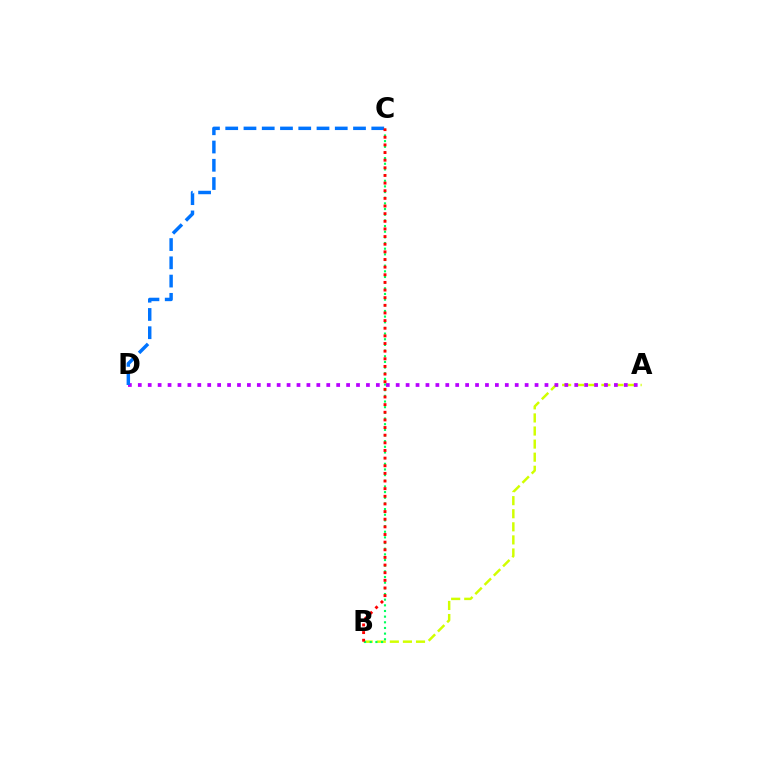{('A', 'B'): [{'color': '#d1ff00', 'line_style': 'dashed', 'thickness': 1.78}], ('A', 'D'): [{'color': '#b900ff', 'line_style': 'dotted', 'thickness': 2.69}], ('B', 'C'): [{'color': '#00ff5c', 'line_style': 'dotted', 'thickness': 1.54}, {'color': '#ff0000', 'line_style': 'dotted', 'thickness': 2.08}], ('C', 'D'): [{'color': '#0074ff', 'line_style': 'dashed', 'thickness': 2.48}]}